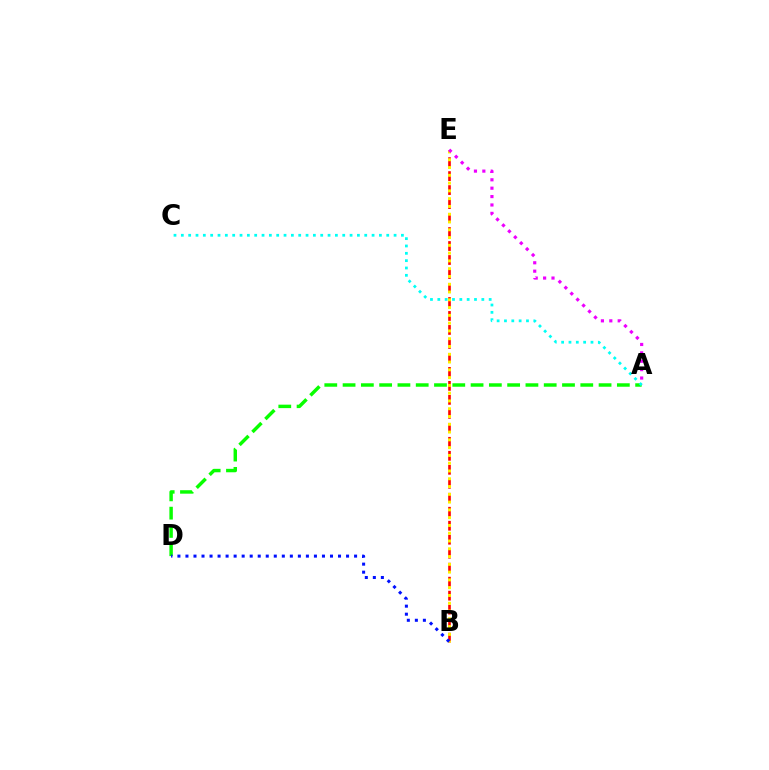{('B', 'E'): [{'color': '#ff0000', 'line_style': 'dashed', 'thickness': 1.9}, {'color': '#fcf500', 'line_style': 'dotted', 'thickness': 2.11}], ('A', 'D'): [{'color': '#08ff00', 'line_style': 'dashed', 'thickness': 2.48}], ('A', 'E'): [{'color': '#ee00ff', 'line_style': 'dotted', 'thickness': 2.28}], ('B', 'D'): [{'color': '#0010ff', 'line_style': 'dotted', 'thickness': 2.18}], ('A', 'C'): [{'color': '#00fff6', 'line_style': 'dotted', 'thickness': 1.99}]}